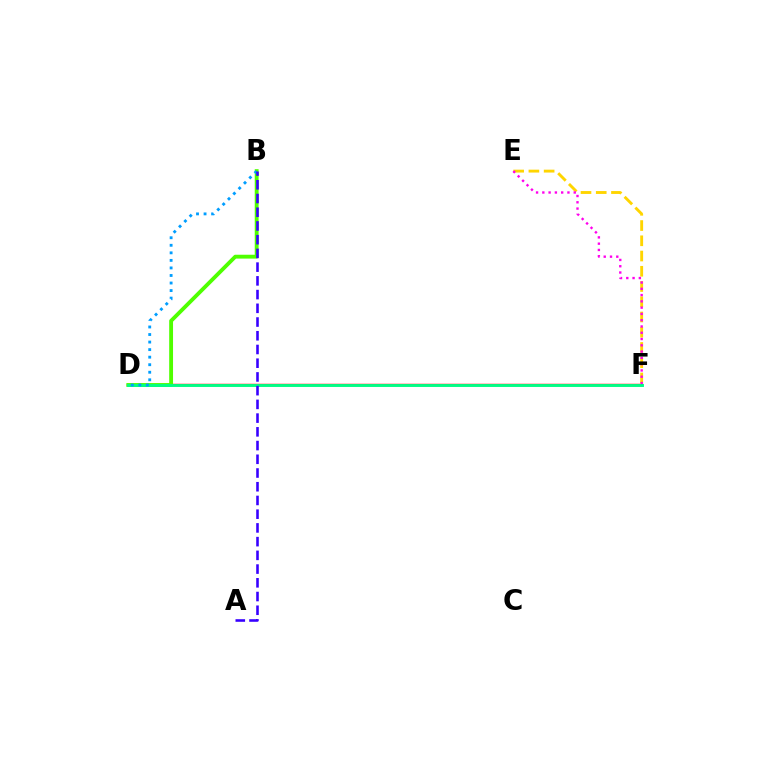{('D', 'F'): [{'color': '#ff0000', 'line_style': 'solid', 'thickness': 1.76}, {'color': '#00ff86', 'line_style': 'solid', 'thickness': 2.08}], ('E', 'F'): [{'color': '#ffd500', 'line_style': 'dashed', 'thickness': 2.07}, {'color': '#ff00ed', 'line_style': 'dotted', 'thickness': 1.71}], ('B', 'D'): [{'color': '#4fff00', 'line_style': 'solid', 'thickness': 2.78}, {'color': '#009eff', 'line_style': 'dotted', 'thickness': 2.05}], ('A', 'B'): [{'color': '#3700ff', 'line_style': 'dashed', 'thickness': 1.86}]}